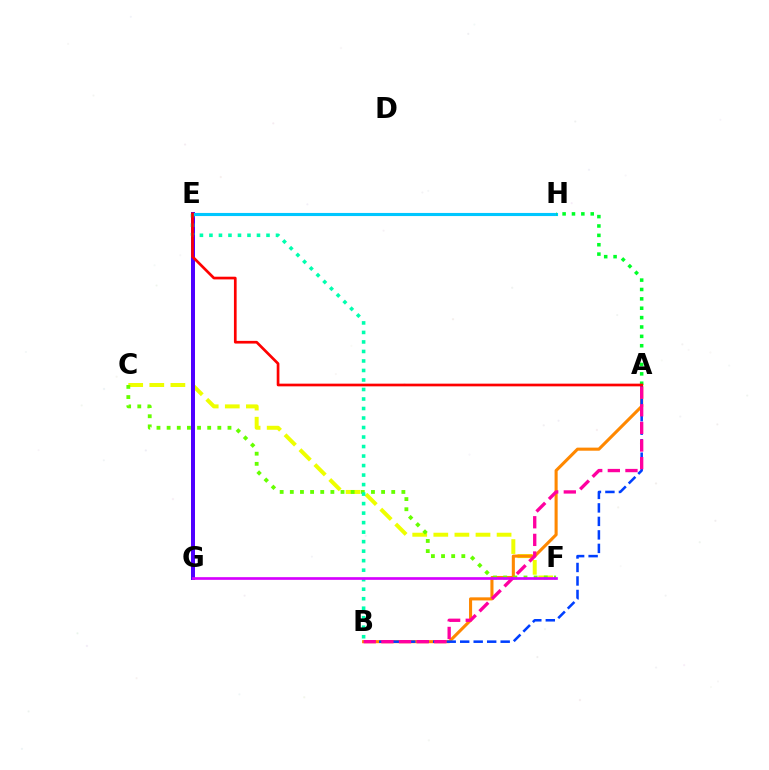{('C', 'F'): [{'color': '#eeff00', 'line_style': 'dashed', 'thickness': 2.87}, {'color': '#66ff00', 'line_style': 'dotted', 'thickness': 2.76}], ('A', 'B'): [{'color': '#ff8800', 'line_style': 'solid', 'thickness': 2.22}, {'color': '#003fff', 'line_style': 'dashed', 'thickness': 1.83}, {'color': '#ff00a0', 'line_style': 'dashed', 'thickness': 2.39}], ('E', 'G'): [{'color': '#4f00ff', 'line_style': 'solid', 'thickness': 2.87}], ('E', 'H'): [{'color': '#00c7ff', 'line_style': 'solid', 'thickness': 2.24}], ('A', 'H'): [{'color': '#00ff27', 'line_style': 'dotted', 'thickness': 2.55}], ('B', 'E'): [{'color': '#00ffaf', 'line_style': 'dotted', 'thickness': 2.58}], ('F', 'G'): [{'color': '#d600ff', 'line_style': 'solid', 'thickness': 1.92}], ('A', 'E'): [{'color': '#ff0000', 'line_style': 'solid', 'thickness': 1.94}]}